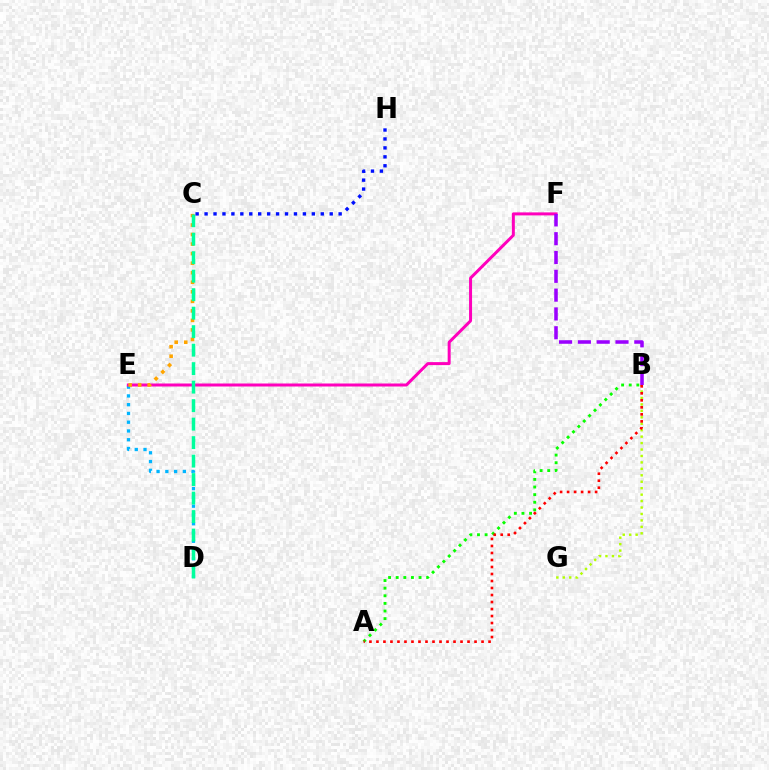{('D', 'E'): [{'color': '#00b5ff', 'line_style': 'dotted', 'thickness': 2.38}], ('E', 'F'): [{'color': '#ff00bd', 'line_style': 'solid', 'thickness': 2.16}], ('C', 'E'): [{'color': '#ffa500', 'line_style': 'dotted', 'thickness': 2.59}], ('A', 'B'): [{'color': '#08ff00', 'line_style': 'dotted', 'thickness': 2.07}, {'color': '#ff0000', 'line_style': 'dotted', 'thickness': 1.9}], ('C', 'D'): [{'color': '#00ff9d', 'line_style': 'dashed', 'thickness': 2.51}], ('C', 'H'): [{'color': '#0010ff', 'line_style': 'dotted', 'thickness': 2.43}], ('B', 'F'): [{'color': '#9b00ff', 'line_style': 'dashed', 'thickness': 2.56}], ('B', 'G'): [{'color': '#b3ff00', 'line_style': 'dotted', 'thickness': 1.75}]}